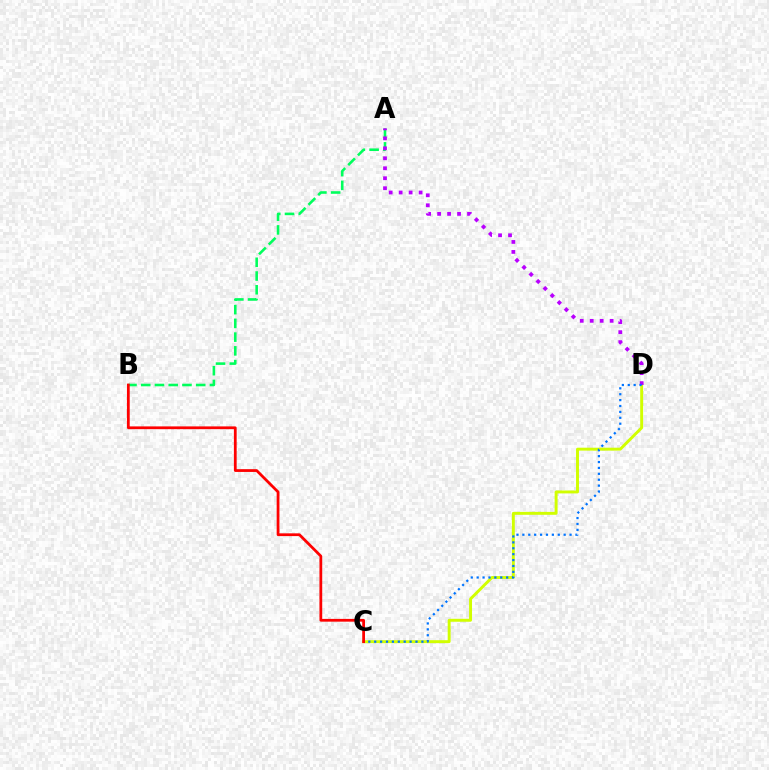{('A', 'B'): [{'color': '#00ff5c', 'line_style': 'dashed', 'thickness': 1.87}], ('C', 'D'): [{'color': '#d1ff00', 'line_style': 'solid', 'thickness': 2.11}, {'color': '#0074ff', 'line_style': 'dotted', 'thickness': 1.6}], ('A', 'D'): [{'color': '#b900ff', 'line_style': 'dotted', 'thickness': 2.71}], ('B', 'C'): [{'color': '#ff0000', 'line_style': 'solid', 'thickness': 1.99}]}